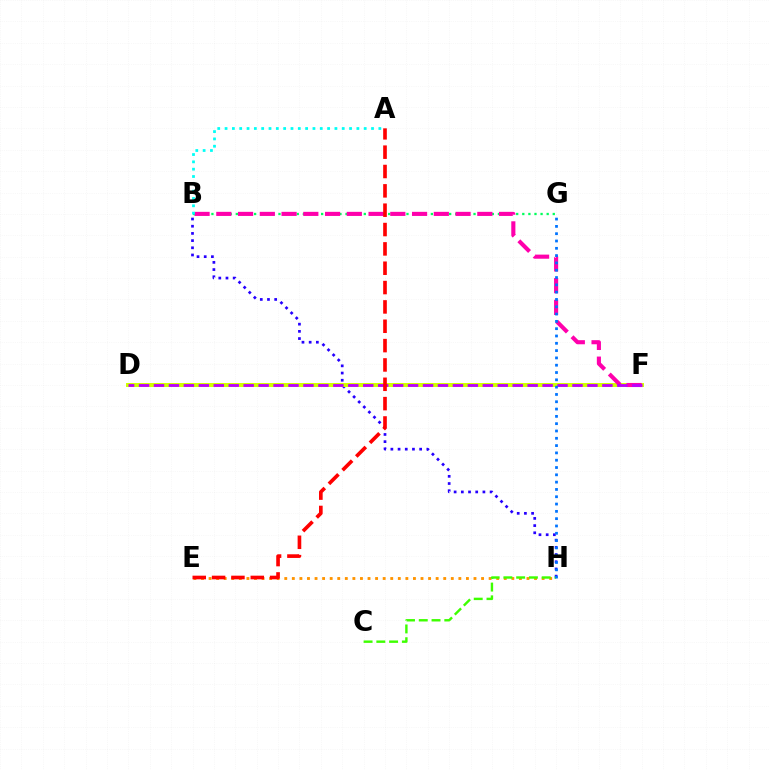{('B', 'H'): [{'color': '#2500ff', 'line_style': 'dotted', 'thickness': 1.95}], ('D', 'F'): [{'color': '#d1ff00', 'line_style': 'solid', 'thickness': 2.86}, {'color': '#b900ff', 'line_style': 'dashed', 'thickness': 2.03}], ('E', 'H'): [{'color': '#ff9400', 'line_style': 'dotted', 'thickness': 2.06}], ('B', 'G'): [{'color': '#00ff5c', 'line_style': 'dotted', 'thickness': 1.66}], ('B', 'F'): [{'color': '#ff00ac', 'line_style': 'dashed', 'thickness': 2.95}], ('C', 'H'): [{'color': '#3dff00', 'line_style': 'dashed', 'thickness': 1.73}], ('A', 'B'): [{'color': '#00fff6', 'line_style': 'dotted', 'thickness': 1.99}], ('G', 'H'): [{'color': '#0074ff', 'line_style': 'dotted', 'thickness': 1.99}], ('A', 'E'): [{'color': '#ff0000', 'line_style': 'dashed', 'thickness': 2.63}]}